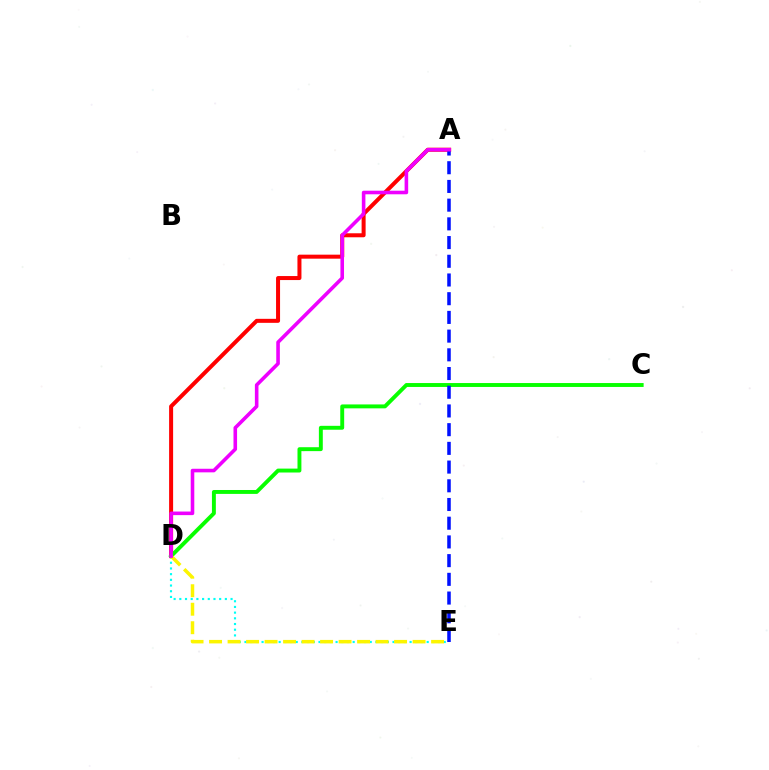{('A', 'D'): [{'color': '#ff0000', 'line_style': 'solid', 'thickness': 2.89}, {'color': '#ee00ff', 'line_style': 'solid', 'thickness': 2.58}], ('D', 'E'): [{'color': '#00fff6', 'line_style': 'dotted', 'thickness': 1.55}, {'color': '#fcf500', 'line_style': 'dashed', 'thickness': 2.51}], ('C', 'D'): [{'color': '#08ff00', 'line_style': 'solid', 'thickness': 2.81}], ('A', 'E'): [{'color': '#0010ff', 'line_style': 'dashed', 'thickness': 2.54}]}